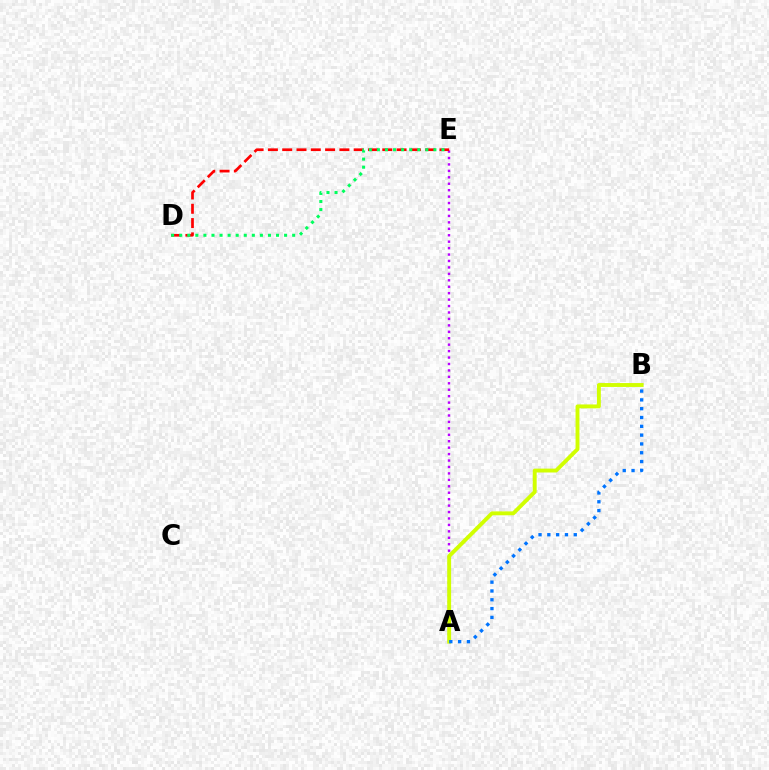{('A', 'E'): [{'color': '#b900ff', 'line_style': 'dotted', 'thickness': 1.75}], ('A', 'B'): [{'color': '#d1ff00', 'line_style': 'solid', 'thickness': 2.8}, {'color': '#0074ff', 'line_style': 'dotted', 'thickness': 2.39}], ('D', 'E'): [{'color': '#ff0000', 'line_style': 'dashed', 'thickness': 1.94}, {'color': '#00ff5c', 'line_style': 'dotted', 'thickness': 2.19}]}